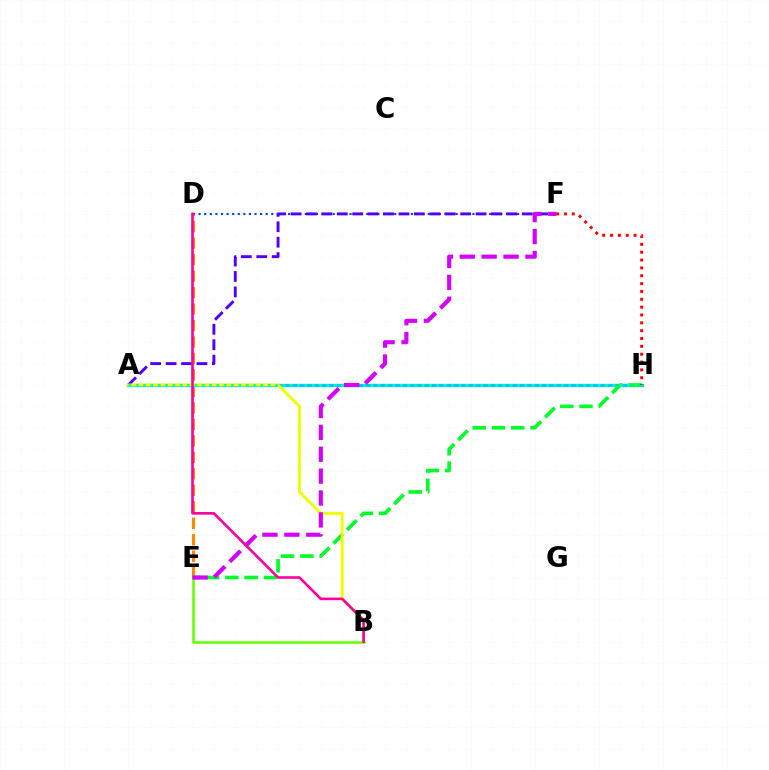{('B', 'E'): [{'color': '#66ff00', 'line_style': 'solid', 'thickness': 1.85}], ('D', 'F'): [{'color': '#003fff', 'line_style': 'dotted', 'thickness': 1.52}], ('D', 'E'): [{'color': '#ff8800', 'line_style': 'dashed', 'thickness': 2.24}], ('A', 'H'): [{'color': '#00c7ff', 'line_style': 'solid', 'thickness': 2.39}, {'color': '#00ffaf', 'line_style': 'dotted', 'thickness': 1.99}], ('E', 'H'): [{'color': '#00ff27', 'line_style': 'dashed', 'thickness': 2.62}], ('A', 'F'): [{'color': '#4f00ff', 'line_style': 'dashed', 'thickness': 2.09}], ('F', 'H'): [{'color': '#ff0000', 'line_style': 'dotted', 'thickness': 2.13}], ('A', 'B'): [{'color': '#eeff00', 'line_style': 'solid', 'thickness': 2.09}], ('E', 'F'): [{'color': '#d600ff', 'line_style': 'dashed', 'thickness': 2.97}], ('B', 'D'): [{'color': '#ff00a0', 'line_style': 'solid', 'thickness': 1.9}]}